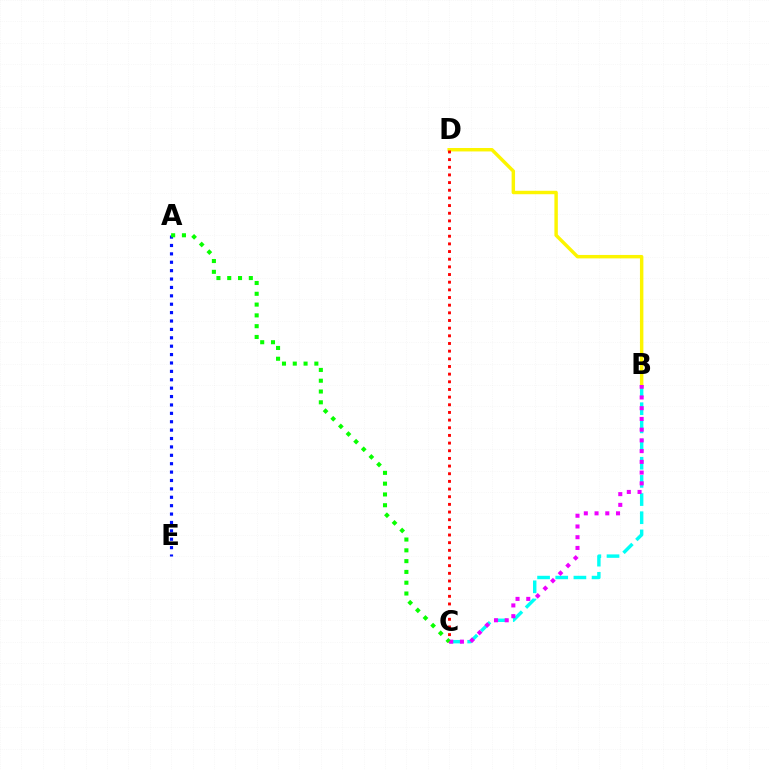{('B', 'D'): [{'color': '#fcf500', 'line_style': 'solid', 'thickness': 2.47}], ('B', 'C'): [{'color': '#00fff6', 'line_style': 'dashed', 'thickness': 2.47}, {'color': '#ee00ff', 'line_style': 'dotted', 'thickness': 2.92}], ('C', 'D'): [{'color': '#ff0000', 'line_style': 'dotted', 'thickness': 2.08}], ('A', 'E'): [{'color': '#0010ff', 'line_style': 'dotted', 'thickness': 2.28}], ('A', 'C'): [{'color': '#08ff00', 'line_style': 'dotted', 'thickness': 2.93}]}